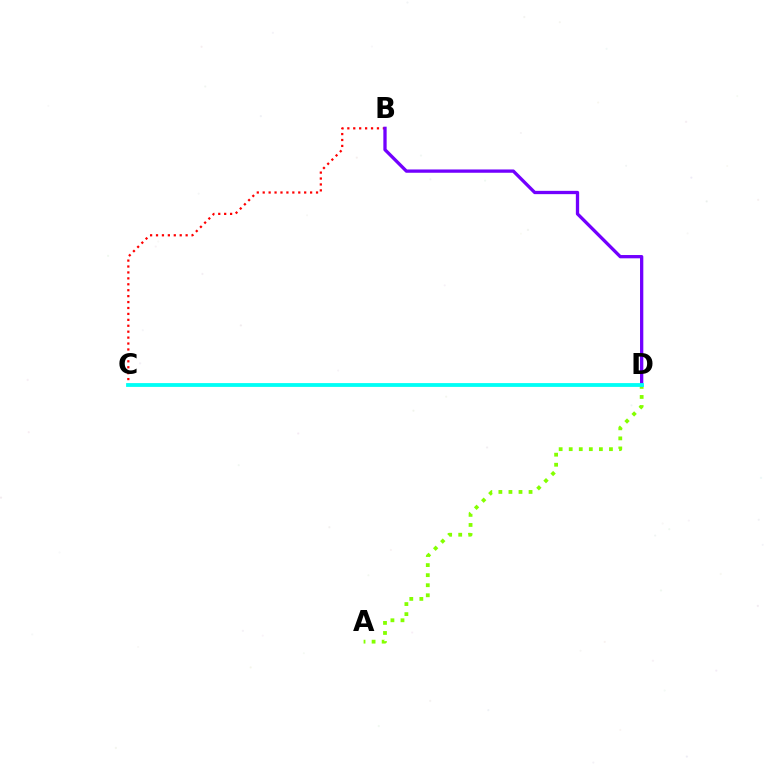{('A', 'D'): [{'color': '#84ff00', 'line_style': 'dotted', 'thickness': 2.73}], ('B', 'C'): [{'color': '#ff0000', 'line_style': 'dotted', 'thickness': 1.61}], ('B', 'D'): [{'color': '#7200ff', 'line_style': 'solid', 'thickness': 2.37}], ('C', 'D'): [{'color': '#00fff6', 'line_style': 'solid', 'thickness': 2.74}]}